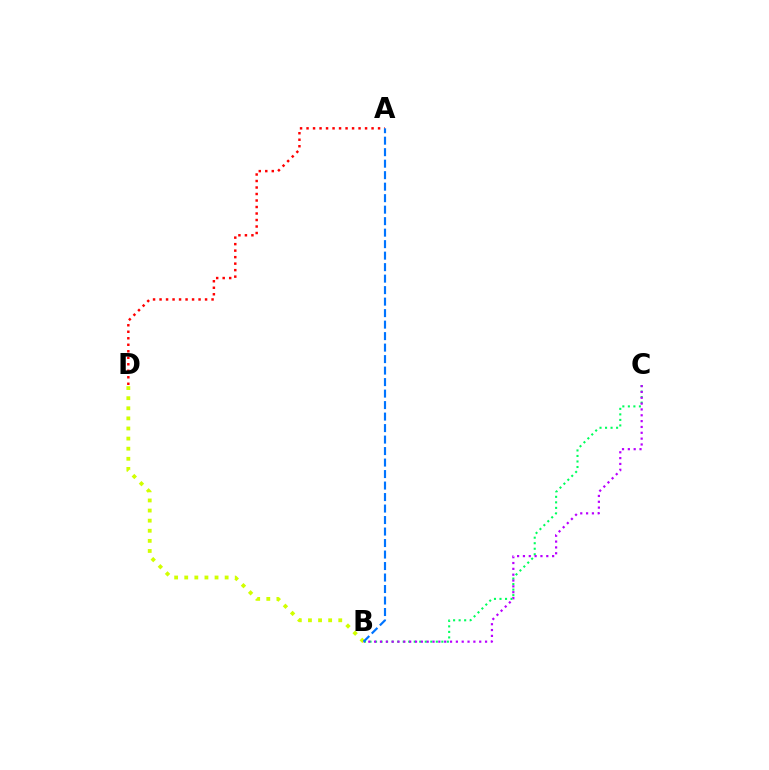{('A', 'D'): [{'color': '#ff0000', 'line_style': 'dotted', 'thickness': 1.77}], ('B', 'D'): [{'color': '#d1ff00', 'line_style': 'dotted', 'thickness': 2.74}], ('B', 'C'): [{'color': '#00ff5c', 'line_style': 'dotted', 'thickness': 1.5}, {'color': '#b900ff', 'line_style': 'dotted', 'thickness': 1.59}], ('A', 'B'): [{'color': '#0074ff', 'line_style': 'dashed', 'thickness': 1.56}]}